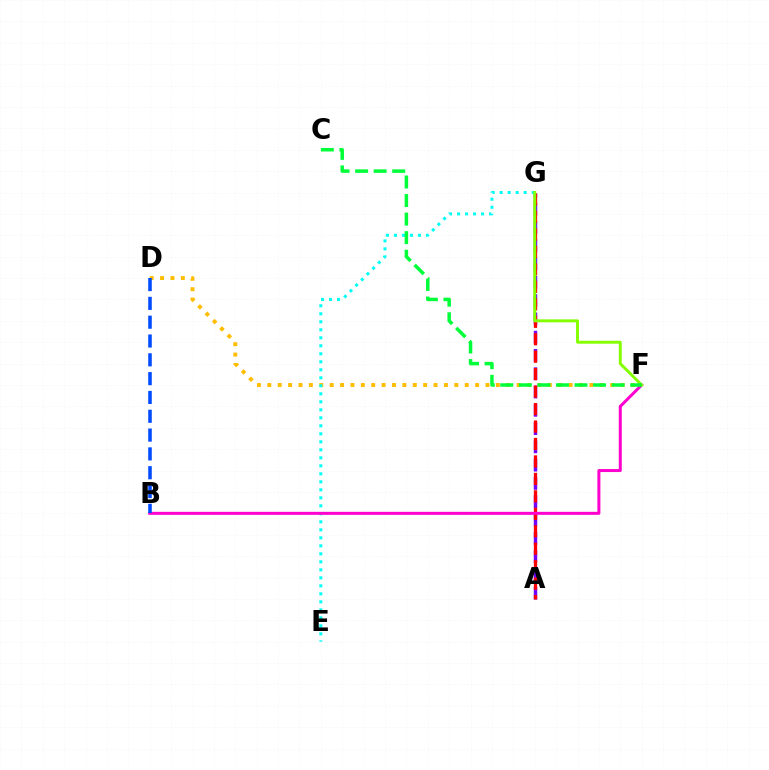{('A', 'G'): [{'color': '#7200ff', 'line_style': 'dashed', 'thickness': 2.48}, {'color': '#ff0000', 'line_style': 'dashed', 'thickness': 2.37}], ('D', 'F'): [{'color': '#ffbd00', 'line_style': 'dotted', 'thickness': 2.82}], ('E', 'G'): [{'color': '#00fff6', 'line_style': 'dotted', 'thickness': 2.17}], ('B', 'F'): [{'color': '#ff00cf', 'line_style': 'solid', 'thickness': 2.16}], ('F', 'G'): [{'color': '#84ff00', 'line_style': 'solid', 'thickness': 2.11}], ('B', 'D'): [{'color': '#004bff', 'line_style': 'dashed', 'thickness': 2.56}], ('C', 'F'): [{'color': '#00ff39', 'line_style': 'dashed', 'thickness': 2.52}]}